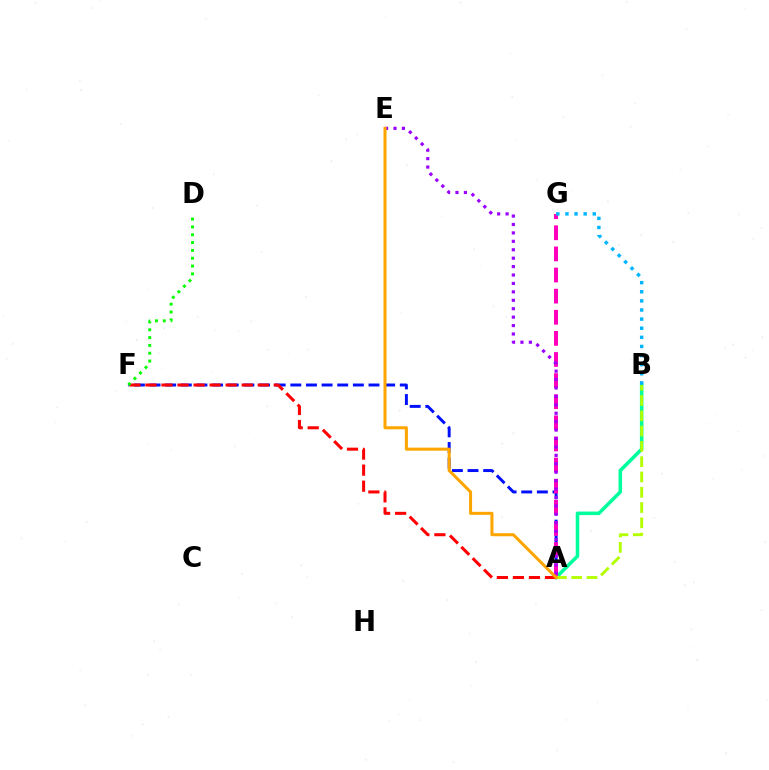{('A', 'F'): [{'color': '#0010ff', 'line_style': 'dashed', 'thickness': 2.12}, {'color': '#ff0000', 'line_style': 'dashed', 'thickness': 2.18}], ('A', 'B'): [{'color': '#00ff9d', 'line_style': 'solid', 'thickness': 2.56}, {'color': '#b3ff00', 'line_style': 'dashed', 'thickness': 2.08}], ('A', 'G'): [{'color': '#ff00bd', 'line_style': 'dashed', 'thickness': 2.87}], ('B', 'G'): [{'color': '#00b5ff', 'line_style': 'dotted', 'thickness': 2.48}], ('A', 'E'): [{'color': '#9b00ff', 'line_style': 'dotted', 'thickness': 2.29}, {'color': '#ffa500', 'line_style': 'solid', 'thickness': 2.19}], ('D', 'F'): [{'color': '#08ff00', 'line_style': 'dotted', 'thickness': 2.13}]}